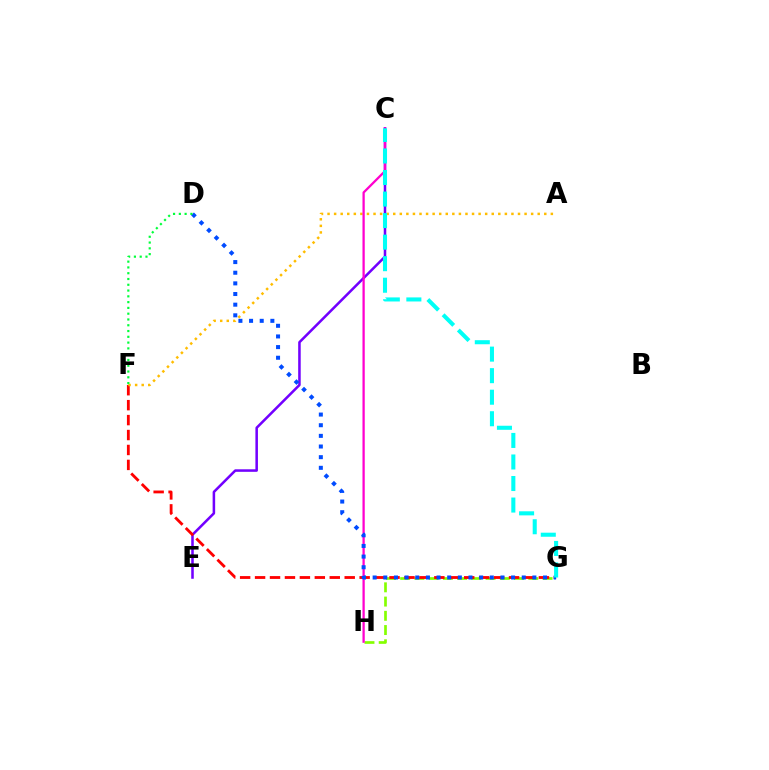{('C', 'E'): [{'color': '#7200ff', 'line_style': 'solid', 'thickness': 1.83}], ('G', 'H'): [{'color': '#84ff00', 'line_style': 'dashed', 'thickness': 1.93}], ('F', 'G'): [{'color': '#ff0000', 'line_style': 'dashed', 'thickness': 2.03}], ('A', 'F'): [{'color': '#ffbd00', 'line_style': 'dotted', 'thickness': 1.78}], ('C', 'H'): [{'color': '#ff00cf', 'line_style': 'solid', 'thickness': 1.64}], ('D', 'G'): [{'color': '#004bff', 'line_style': 'dotted', 'thickness': 2.89}], ('C', 'G'): [{'color': '#00fff6', 'line_style': 'dashed', 'thickness': 2.93}], ('D', 'F'): [{'color': '#00ff39', 'line_style': 'dotted', 'thickness': 1.57}]}